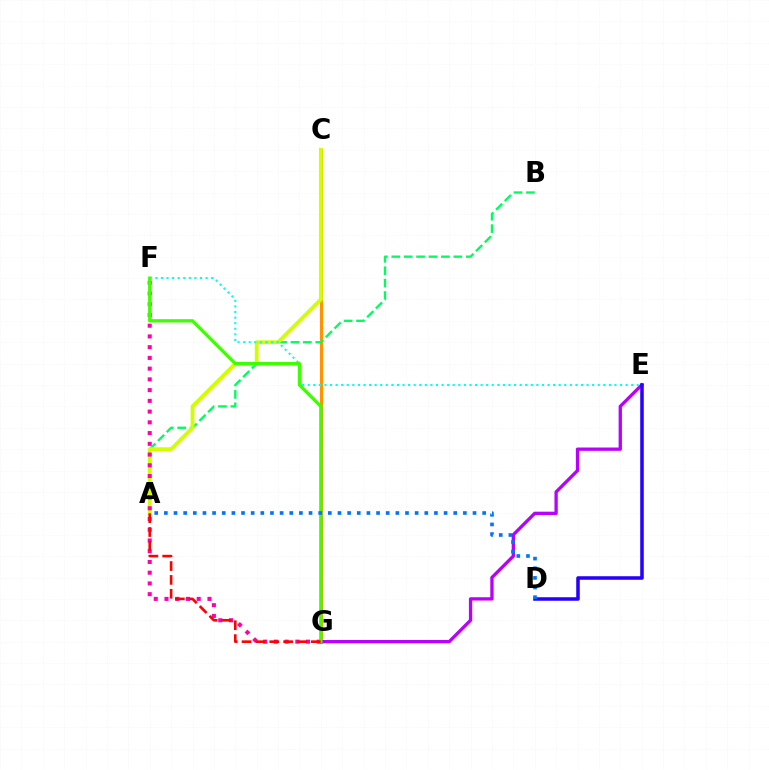{('C', 'G'): [{'color': '#ff9400', 'line_style': 'solid', 'thickness': 2.28}], ('A', 'B'): [{'color': '#00ff5c', 'line_style': 'dashed', 'thickness': 1.69}], ('E', 'G'): [{'color': '#b900ff', 'line_style': 'solid', 'thickness': 2.38}], ('A', 'C'): [{'color': '#d1ff00', 'line_style': 'solid', 'thickness': 2.73}], ('F', 'G'): [{'color': '#ff00ac', 'line_style': 'dotted', 'thickness': 2.92}, {'color': '#3dff00', 'line_style': 'solid', 'thickness': 2.34}], ('E', 'F'): [{'color': '#00fff6', 'line_style': 'dotted', 'thickness': 1.52}], ('A', 'G'): [{'color': '#ff0000', 'line_style': 'dashed', 'thickness': 1.88}], ('D', 'E'): [{'color': '#2500ff', 'line_style': 'solid', 'thickness': 2.54}], ('A', 'D'): [{'color': '#0074ff', 'line_style': 'dotted', 'thickness': 2.62}]}